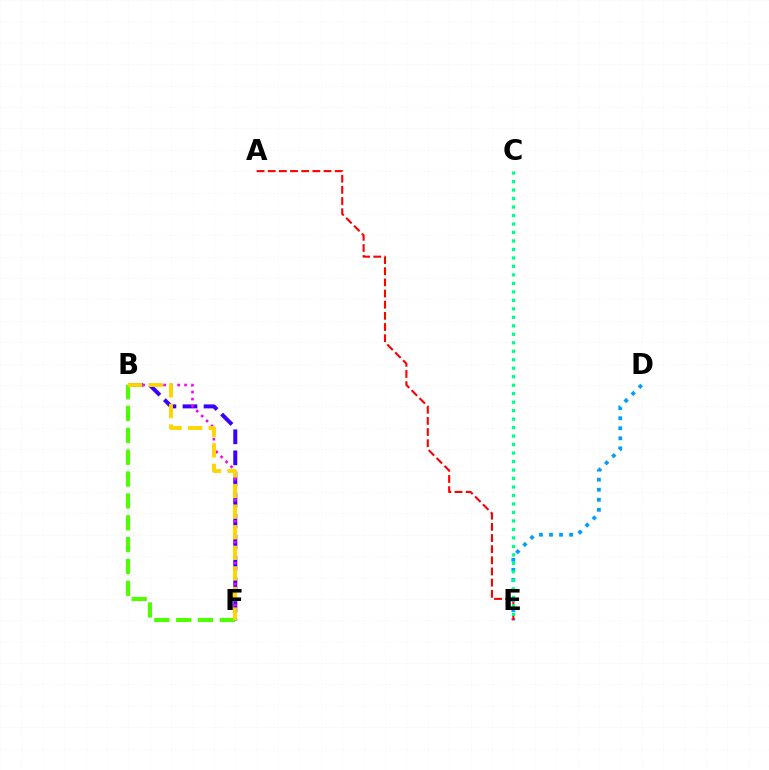{('D', 'E'): [{'color': '#009eff', 'line_style': 'dotted', 'thickness': 2.73}], ('B', 'F'): [{'color': '#3700ff', 'line_style': 'dashed', 'thickness': 2.86}, {'color': '#ff00ed', 'line_style': 'dotted', 'thickness': 1.9}, {'color': '#4fff00', 'line_style': 'dashed', 'thickness': 2.97}, {'color': '#ffd500', 'line_style': 'dashed', 'thickness': 2.8}], ('A', 'E'): [{'color': '#ff0000', 'line_style': 'dashed', 'thickness': 1.52}], ('C', 'E'): [{'color': '#00ff86', 'line_style': 'dotted', 'thickness': 2.31}]}